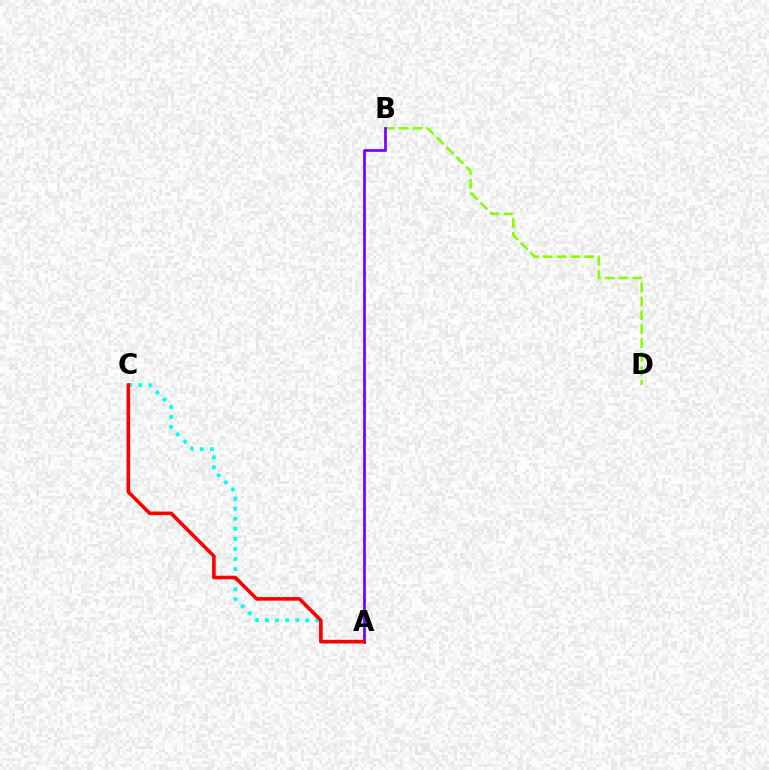{('B', 'D'): [{'color': '#84ff00', 'line_style': 'dashed', 'thickness': 1.89}], ('A', 'C'): [{'color': '#00fff6', 'line_style': 'dotted', 'thickness': 2.73}, {'color': '#ff0000', 'line_style': 'solid', 'thickness': 2.6}], ('A', 'B'): [{'color': '#7200ff', 'line_style': 'solid', 'thickness': 1.94}]}